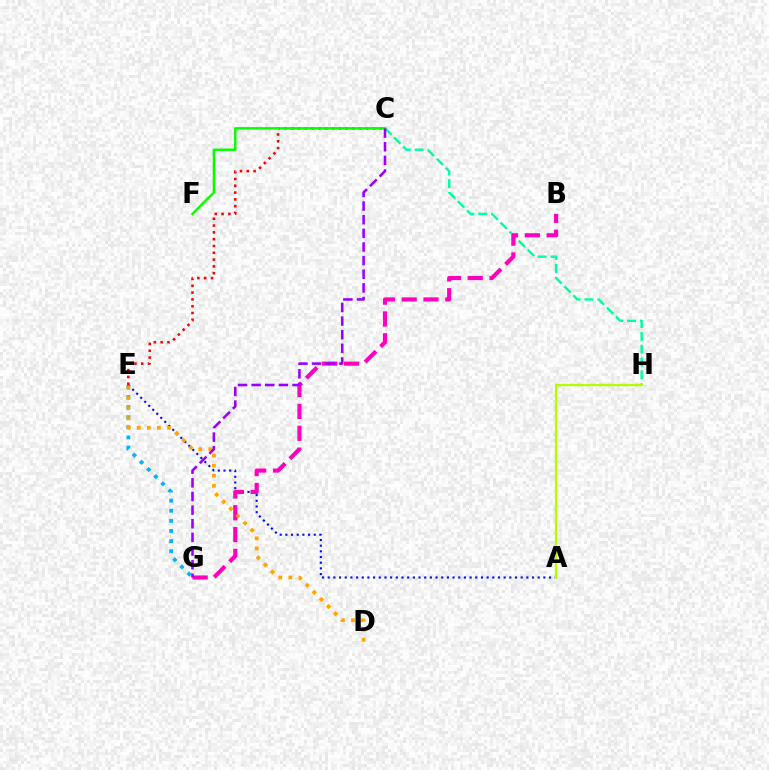{('C', 'E'): [{'color': '#ff0000', 'line_style': 'dotted', 'thickness': 1.85}], ('C', 'H'): [{'color': '#00ff9d', 'line_style': 'dashed', 'thickness': 1.74}], ('C', 'F'): [{'color': '#08ff00', 'line_style': 'solid', 'thickness': 1.77}], ('A', 'E'): [{'color': '#0010ff', 'line_style': 'dotted', 'thickness': 1.54}], ('B', 'G'): [{'color': '#ff00bd', 'line_style': 'dashed', 'thickness': 2.97}], ('E', 'G'): [{'color': '#00b5ff', 'line_style': 'dotted', 'thickness': 2.75}], ('D', 'E'): [{'color': '#ffa500', 'line_style': 'dotted', 'thickness': 2.73}], ('C', 'G'): [{'color': '#9b00ff', 'line_style': 'dashed', 'thickness': 1.85}], ('A', 'H'): [{'color': '#b3ff00', 'line_style': 'solid', 'thickness': 1.69}]}